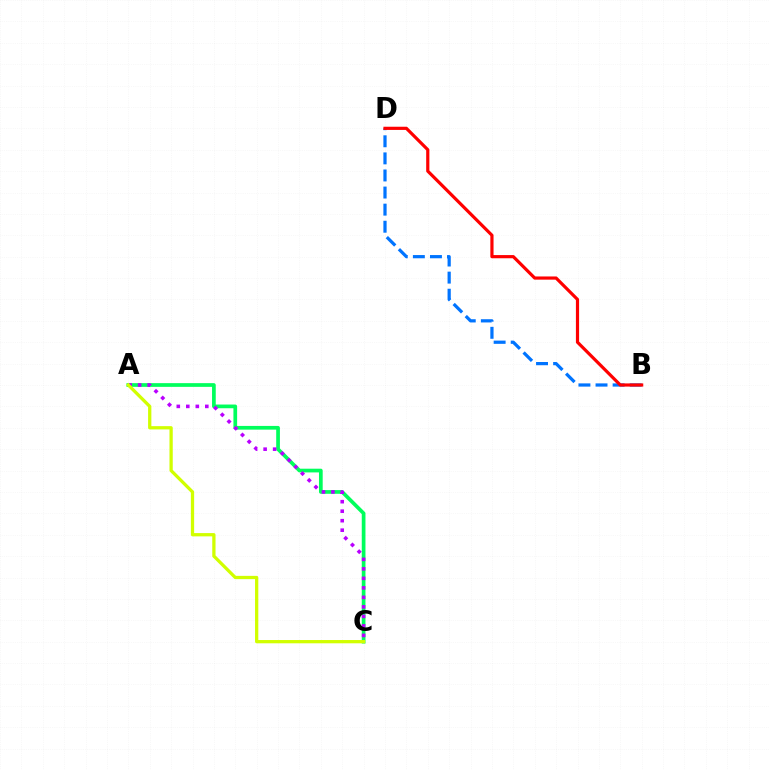{('A', 'C'): [{'color': '#00ff5c', 'line_style': 'solid', 'thickness': 2.67}, {'color': '#b900ff', 'line_style': 'dotted', 'thickness': 2.58}, {'color': '#d1ff00', 'line_style': 'solid', 'thickness': 2.36}], ('B', 'D'): [{'color': '#0074ff', 'line_style': 'dashed', 'thickness': 2.32}, {'color': '#ff0000', 'line_style': 'solid', 'thickness': 2.3}]}